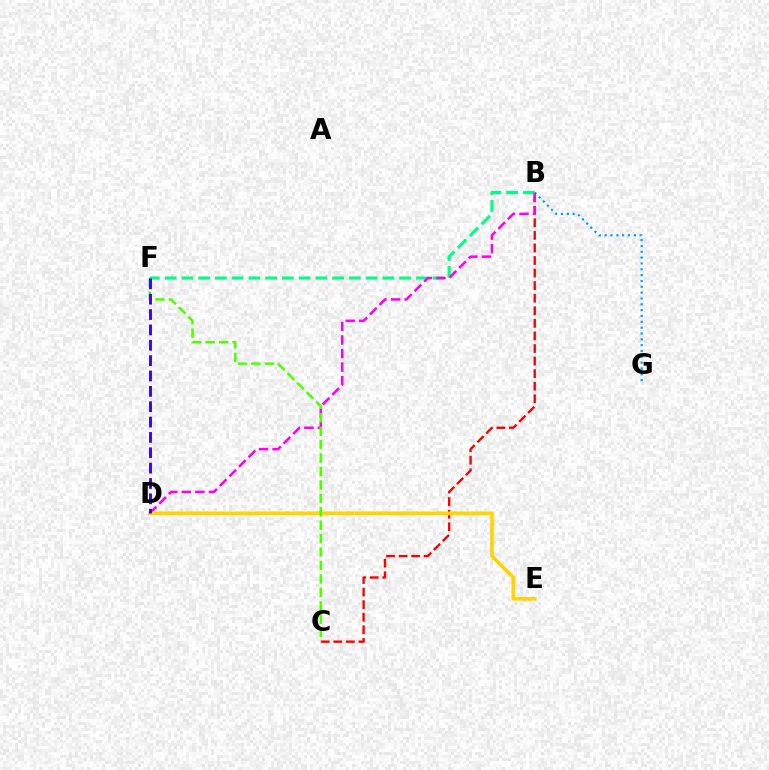{('B', 'F'): [{'color': '#00ff86', 'line_style': 'dashed', 'thickness': 2.28}], ('B', 'C'): [{'color': '#ff0000', 'line_style': 'dashed', 'thickness': 1.71}], ('B', 'G'): [{'color': '#009eff', 'line_style': 'dotted', 'thickness': 1.59}], ('B', 'D'): [{'color': '#ff00ed', 'line_style': 'dashed', 'thickness': 1.84}], ('D', 'E'): [{'color': '#ffd500', 'line_style': 'solid', 'thickness': 2.6}], ('C', 'F'): [{'color': '#4fff00', 'line_style': 'dashed', 'thickness': 1.82}], ('D', 'F'): [{'color': '#3700ff', 'line_style': 'dashed', 'thickness': 2.09}]}